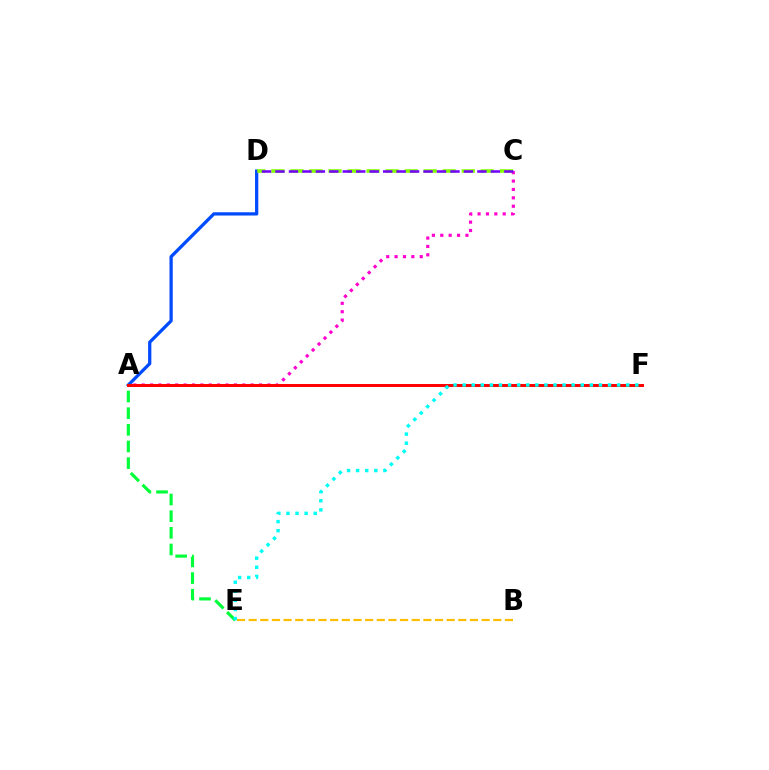{('A', 'E'): [{'color': '#00ff39', 'line_style': 'dashed', 'thickness': 2.26}], ('A', 'D'): [{'color': '#004bff', 'line_style': 'solid', 'thickness': 2.35}], ('A', 'C'): [{'color': '#ff00cf', 'line_style': 'dotted', 'thickness': 2.28}], ('A', 'F'): [{'color': '#ff0000', 'line_style': 'solid', 'thickness': 2.14}], ('B', 'E'): [{'color': '#ffbd00', 'line_style': 'dashed', 'thickness': 1.58}], ('C', 'D'): [{'color': '#84ff00', 'line_style': 'dashed', 'thickness': 2.59}, {'color': '#7200ff', 'line_style': 'dashed', 'thickness': 1.83}], ('E', 'F'): [{'color': '#00fff6', 'line_style': 'dotted', 'thickness': 2.47}]}